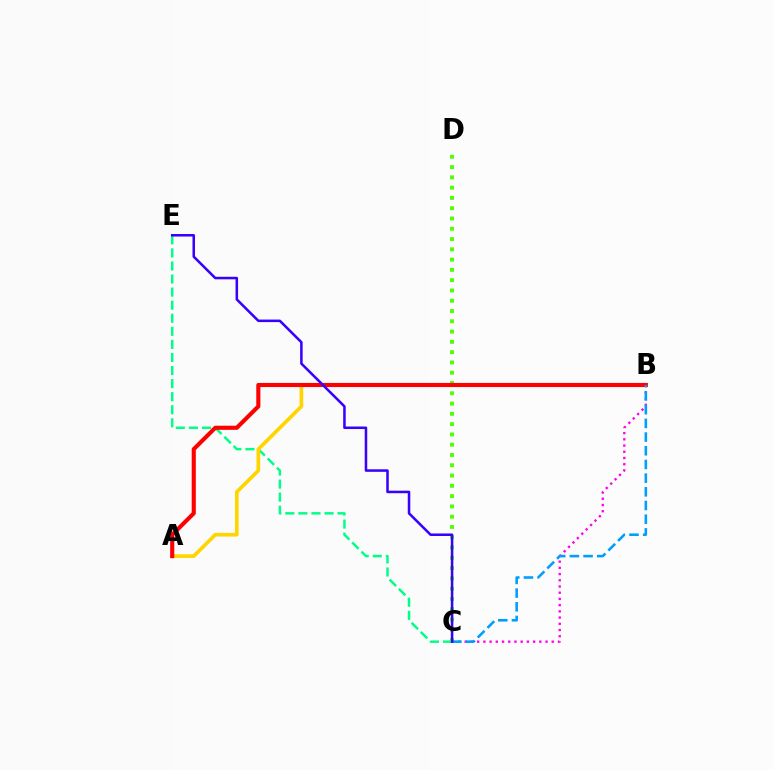{('C', 'E'): [{'color': '#00ff86', 'line_style': 'dashed', 'thickness': 1.78}, {'color': '#3700ff', 'line_style': 'solid', 'thickness': 1.82}], ('C', 'D'): [{'color': '#4fff00', 'line_style': 'dotted', 'thickness': 2.79}], ('B', 'C'): [{'color': '#ff00ed', 'line_style': 'dotted', 'thickness': 1.69}, {'color': '#009eff', 'line_style': 'dashed', 'thickness': 1.86}], ('A', 'B'): [{'color': '#ffd500', 'line_style': 'solid', 'thickness': 2.63}, {'color': '#ff0000', 'line_style': 'solid', 'thickness': 2.96}]}